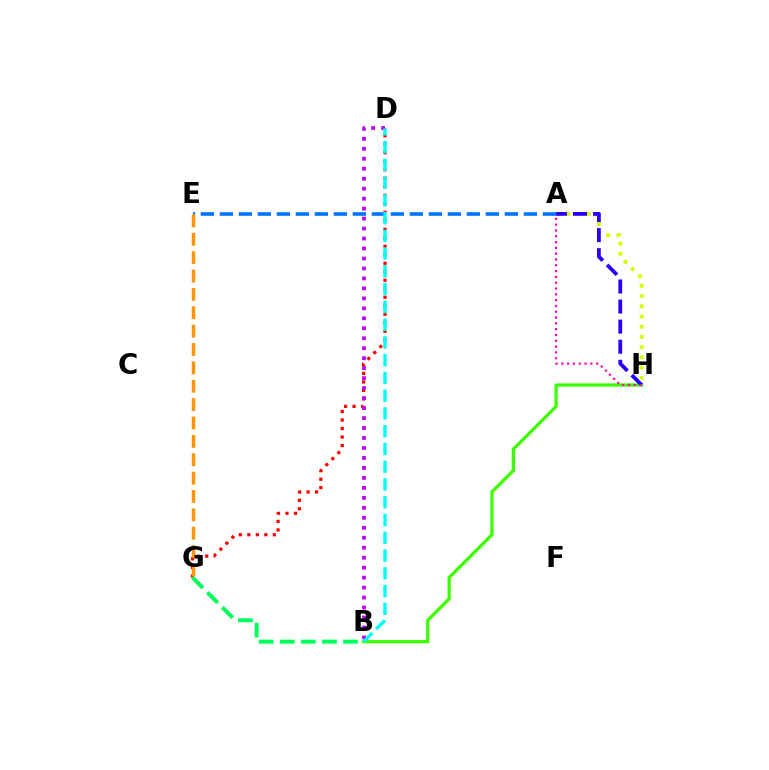{('A', 'E'): [{'color': '#0074ff', 'line_style': 'dashed', 'thickness': 2.58}], ('B', 'H'): [{'color': '#3dff00', 'line_style': 'solid', 'thickness': 2.35}], ('D', 'G'): [{'color': '#ff0000', 'line_style': 'dotted', 'thickness': 2.31}], ('A', 'H'): [{'color': '#d1ff00', 'line_style': 'dotted', 'thickness': 2.78}, {'color': '#2500ff', 'line_style': 'dashed', 'thickness': 2.73}, {'color': '#ff00ac', 'line_style': 'dotted', 'thickness': 1.58}], ('B', 'D'): [{'color': '#b900ff', 'line_style': 'dotted', 'thickness': 2.71}, {'color': '#00fff6', 'line_style': 'dashed', 'thickness': 2.41}], ('E', 'G'): [{'color': '#ff9400', 'line_style': 'dashed', 'thickness': 2.5}], ('B', 'G'): [{'color': '#00ff5c', 'line_style': 'dashed', 'thickness': 2.86}]}